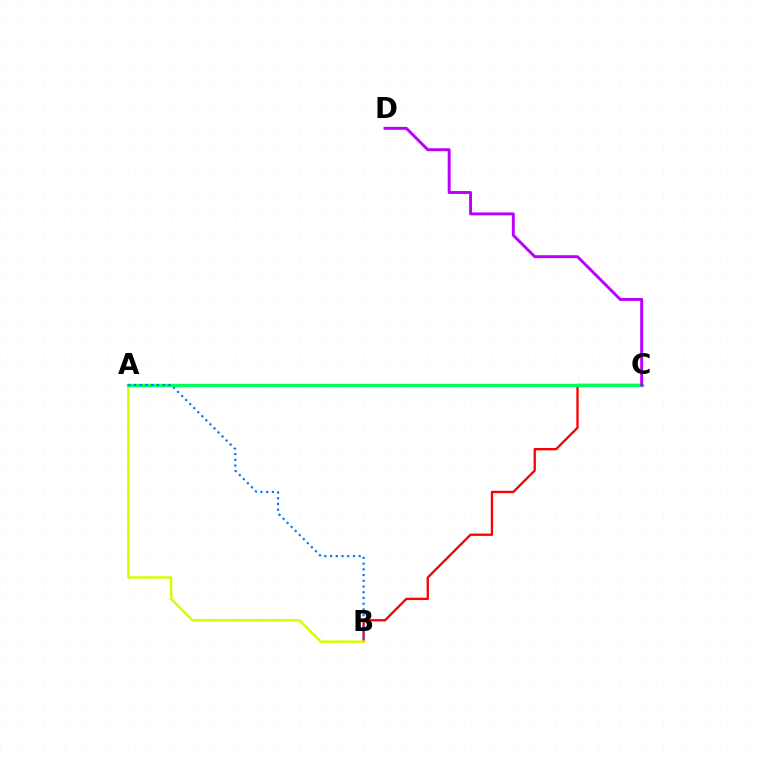{('B', 'C'): [{'color': '#ff0000', 'line_style': 'solid', 'thickness': 1.66}], ('A', 'B'): [{'color': '#d1ff00', 'line_style': 'solid', 'thickness': 1.76}, {'color': '#0074ff', 'line_style': 'dotted', 'thickness': 1.55}], ('A', 'C'): [{'color': '#00ff5c', 'line_style': 'solid', 'thickness': 2.39}], ('C', 'D'): [{'color': '#b900ff', 'line_style': 'solid', 'thickness': 2.11}]}